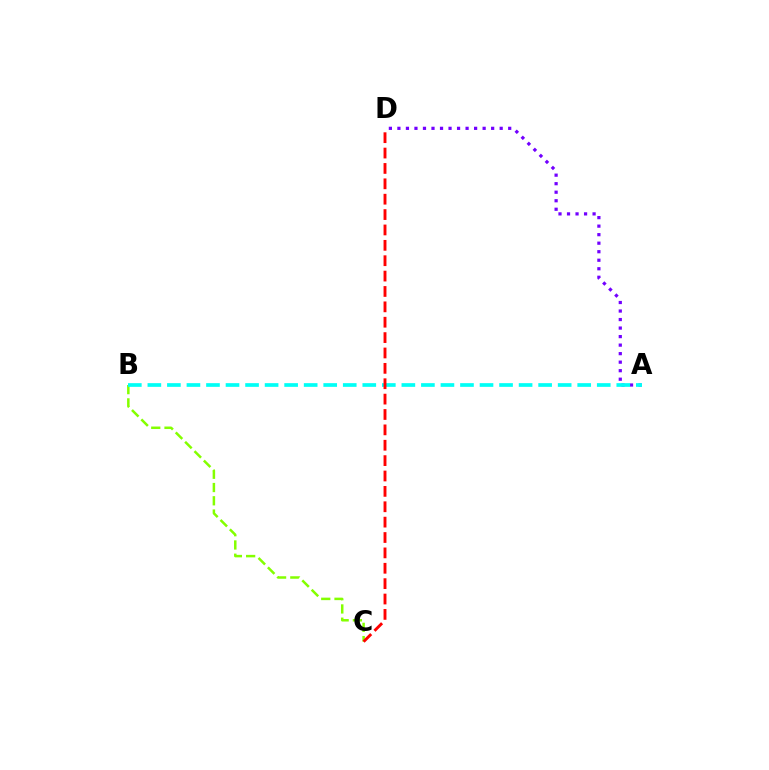{('B', 'C'): [{'color': '#84ff00', 'line_style': 'dashed', 'thickness': 1.8}], ('A', 'D'): [{'color': '#7200ff', 'line_style': 'dotted', 'thickness': 2.32}], ('A', 'B'): [{'color': '#00fff6', 'line_style': 'dashed', 'thickness': 2.65}], ('C', 'D'): [{'color': '#ff0000', 'line_style': 'dashed', 'thickness': 2.09}]}